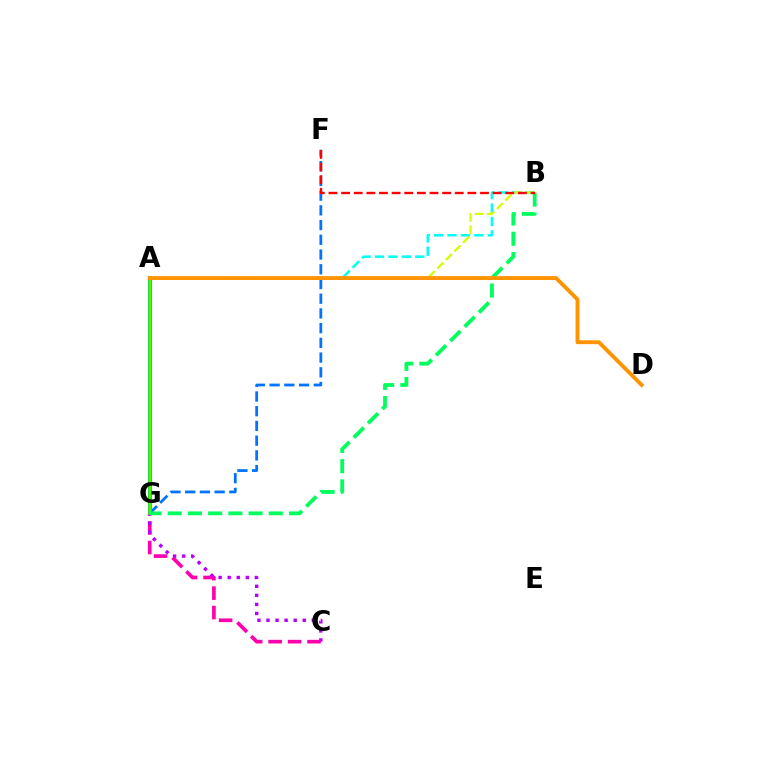{('C', 'G'): [{'color': '#ff00ac', 'line_style': 'dashed', 'thickness': 2.64}, {'color': '#b900ff', 'line_style': 'dotted', 'thickness': 2.46}], ('F', 'G'): [{'color': '#0074ff', 'line_style': 'dashed', 'thickness': 2.0}], ('A', 'G'): [{'color': '#2500ff', 'line_style': 'solid', 'thickness': 2.8}, {'color': '#3dff00', 'line_style': 'solid', 'thickness': 2.58}], ('A', 'B'): [{'color': '#00fff6', 'line_style': 'dashed', 'thickness': 1.82}, {'color': '#d1ff00', 'line_style': 'dashed', 'thickness': 1.64}], ('B', 'G'): [{'color': '#00ff5c', 'line_style': 'dashed', 'thickness': 2.75}], ('B', 'F'): [{'color': '#ff0000', 'line_style': 'dashed', 'thickness': 1.72}], ('A', 'D'): [{'color': '#ff9400', 'line_style': 'solid', 'thickness': 2.79}]}